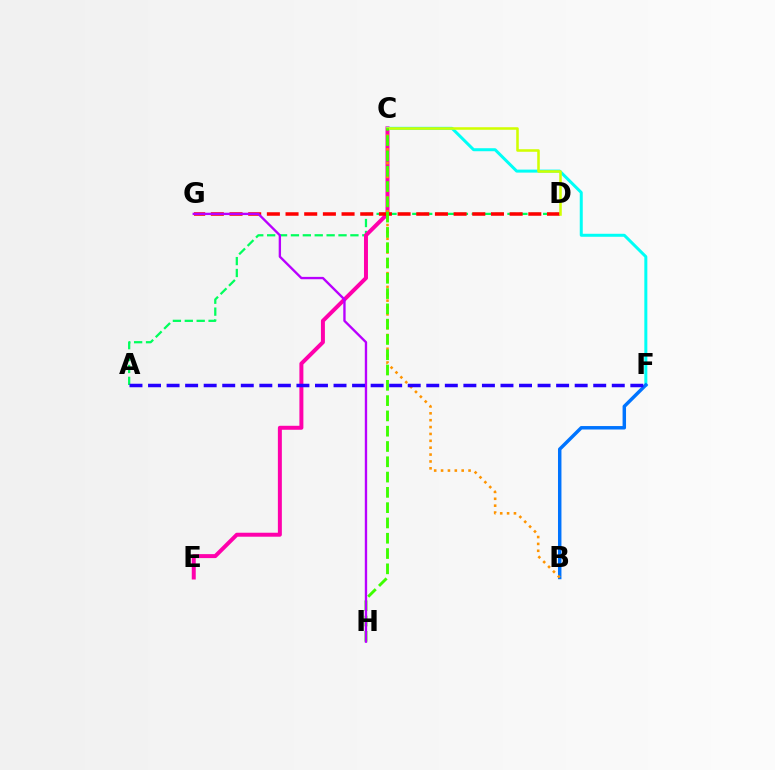{('A', 'D'): [{'color': '#00ff5c', 'line_style': 'dashed', 'thickness': 1.62}], ('C', 'E'): [{'color': '#ff00ac', 'line_style': 'solid', 'thickness': 2.86}], ('D', 'G'): [{'color': '#ff0000', 'line_style': 'dashed', 'thickness': 2.54}], ('C', 'F'): [{'color': '#00fff6', 'line_style': 'solid', 'thickness': 2.16}], ('C', 'D'): [{'color': '#d1ff00', 'line_style': 'solid', 'thickness': 1.84}], ('B', 'F'): [{'color': '#0074ff', 'line_style': 'solid', 'thickness': 2.49}], ('B', 'C'): [{'color': '#ff9400', 'line_style': 'dotted', 'thickness': 1.87}], ('C', 'H'): [{'color': '#3dff00', 'line_style': 'dashed', 'thickness': 2.08}], ('G', 'H'): [{'color': '#b900ff', 'line_style': 'solid', 'thickness': 1.69}], ('A', 'F'): [{'color': '#2500ff', 'line_style': 'dashed', 'thickness': 2.52}]}